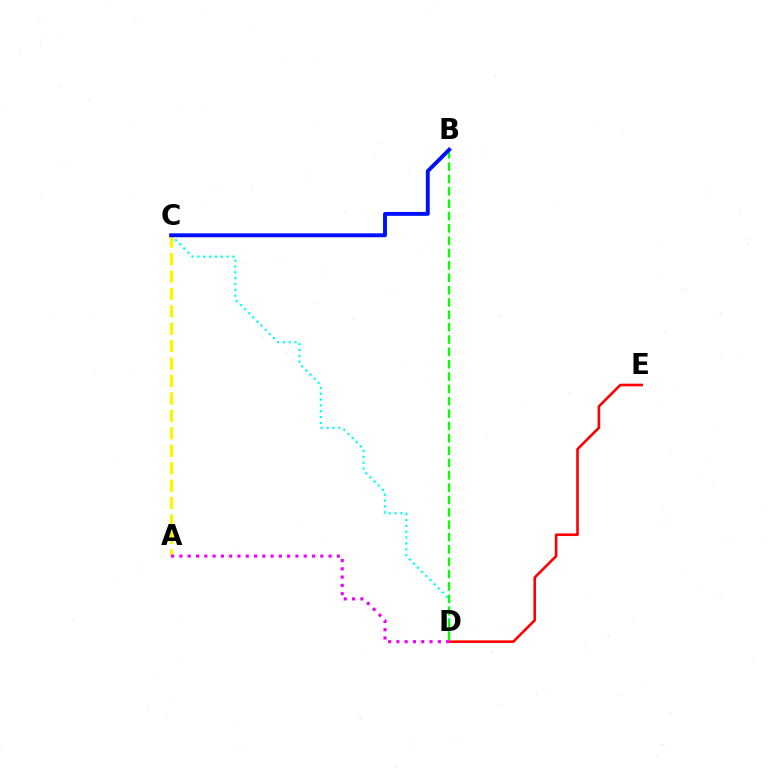{('D', 'E'): [{'color': '#ff0000', 'line_style': 'solid', 'thickness': 1.88}], ('A', 'C'): [{'color': '#fcf500', 'line_style': 'dashed', 'thickness': 2.37}], ('C', 'D'): [{'color': '#00fff6', 'line_style': 'dotted', 'thickness': 1.59}], ('B', 'D'): [{'color': '#08ff00', 'line_style': 'dashed', 'thickness': 1.68}], ('A', 'D'): [{'color': '#ee00ff', 'line_style': 'dotted', 'thickness': 2.25}], ('B', 'C'): [{'color': '#0010ff', 'line_style': 'solid', 'thickness': 2.81}]}